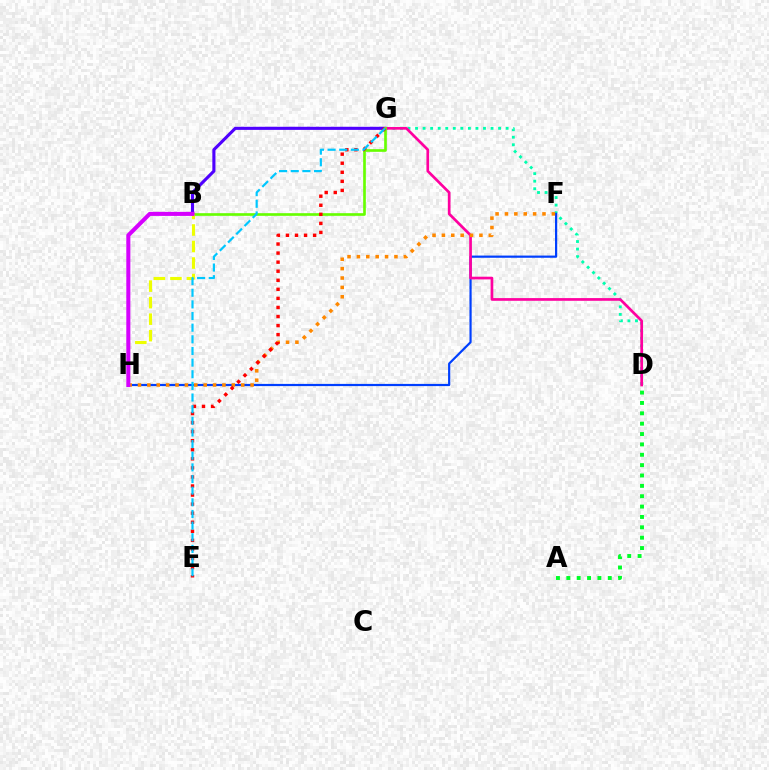{('B', 'G'): [{'color': '#4f00ff', 'line_style': 'solid', 'thickness': 2.24}, {'color': '#66ff00', 'line_style': 'solid', 'thickness': 1.91}], ('D', 'G'): [{'color': '#00ffaf', 'line_style': 'dotted', 'thickness': 2.05}, {'color': '#ff00a0', 'line_style': 'solid', 'thickness': 1.94}], ('F', 'H'): [{'color': '#003fff', 'line_style': 'solid', 'thickness': 1.58}, {'color': '#ff8800', 'line_style': 'dotted', 'thickness': 2.55}], ('A', 'D'): [{'color': '#00ff27', 'line_style': 'dotted', 'thickness': 2.82}], ('B', 'H'): [{'color': '#eeff00', 'line_style': 'dashed', 'thickness': 2.24}, {'color': '#d600ff', 'line_style': 'solid', 'thickness': 2.91}], ('E', 'G'): [{'color': '#ff0000', 'line_style': 'dotted', 'thickness': 2.46}, {'color': '#00c7ff', 'line_style': 'dashed', 'thickness': 1.58}]}